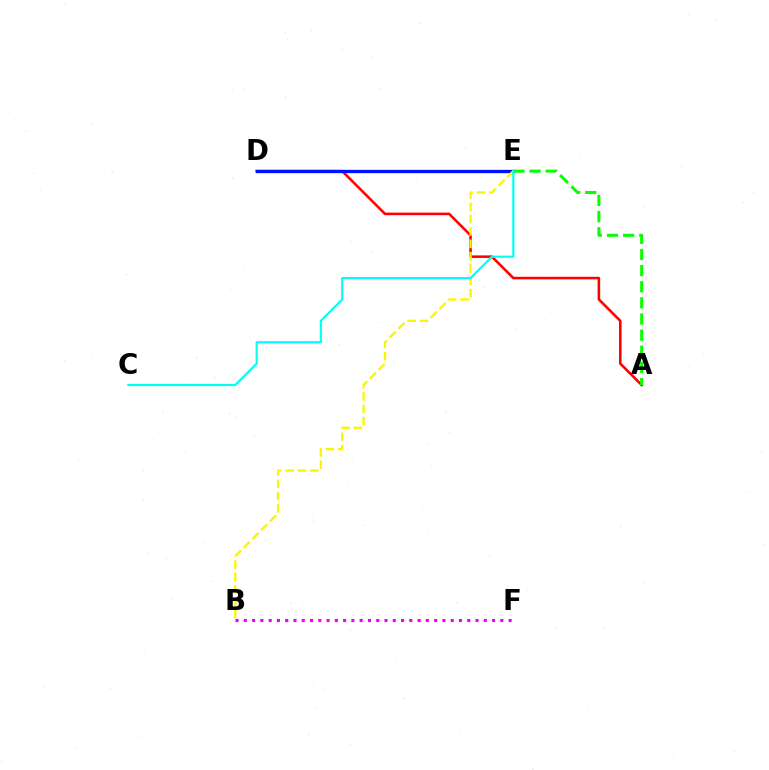{('A', 'D'): [{'color': '#ff0000', 'line_style': 'solid', 'thickness': 1.85}], ('D', 'E'): [{'color': '#0010ff', 'line_style': 'solid', 'thickness': 2.38}], ('B', 'E'): [{'color': '#fcf500', 'line_style': 'dashed', 'thickness': 1.68}], ('B', 'F'): [{'color': '#ee00ff', 'line_style': 'dotted', 'thickness': 2.25}], ('A', 'E'): [{'color': '#08ff00', 'line_style': 'dashed', 'thickness': 2.19}], ('C', 'E'): [{'color': '#00fff6', 'line_style': 'solid', 'thickness': 1.55}]}